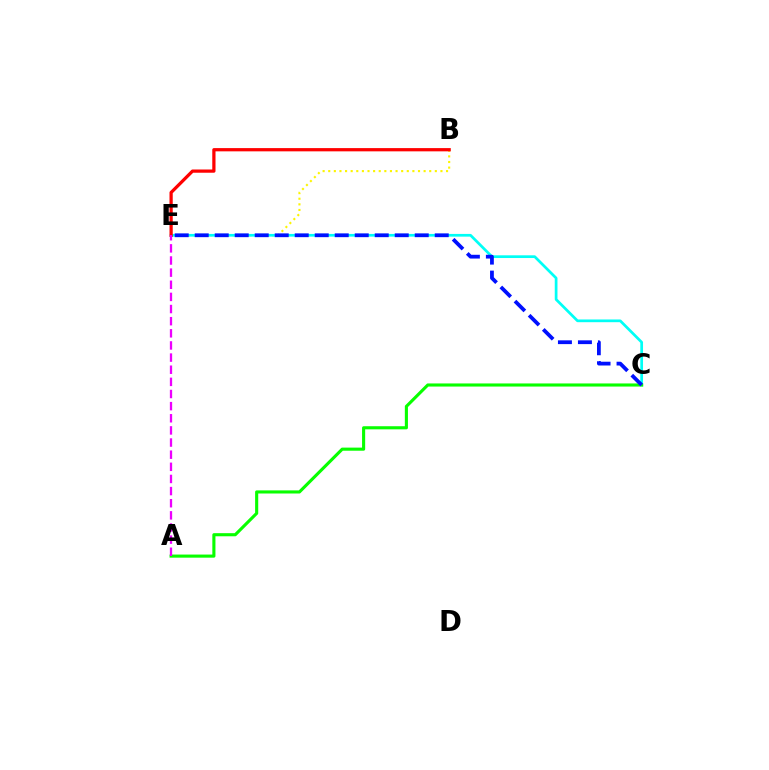{('B', 'E'): [{'color': '#fcf500', 'line_style': 'dotted', 'thickness': 1.52}, {'color': '#ff0000', 'line_style': 'solid', 'thickness': 2.33}], ('C', 'E'): [{'color': '#00fff6', 'line_style': 'solid', 'thickness': 1.96}, {'color': '#0010ff', 'line_style': 'dashed', 'thickness': 2.72}], ('A', 'C'): [{'color': '#08ff00', 'line_style': 'solid', 'thickness': 2.24}], ('A', 'E'): [{'color': '#ee00ff', 'line_style': 'dashed', 'thickness': 1.65}]}